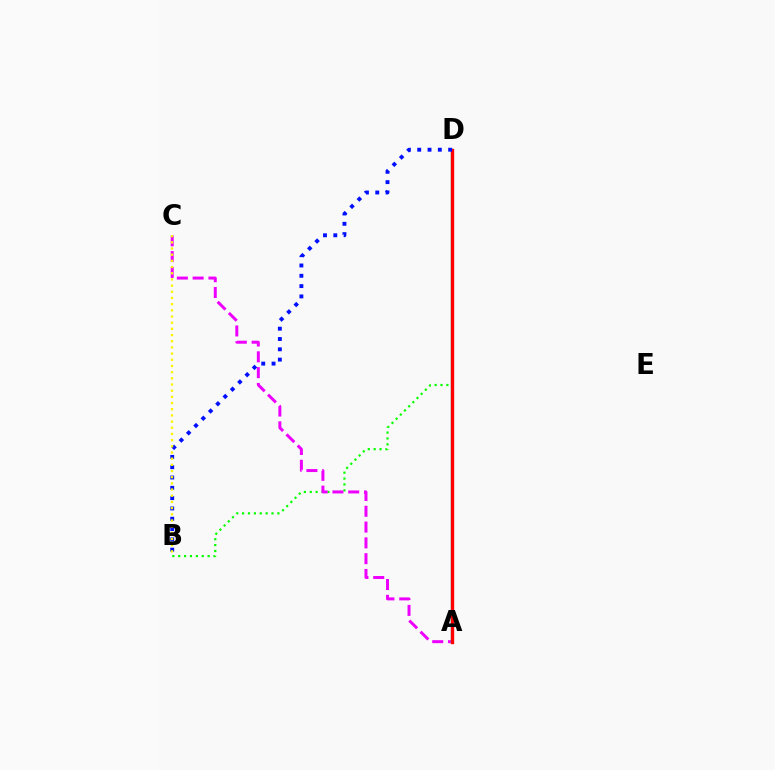{('B', 'D'): [{'color': '#08ff00', 'line_style': 'dotted', 'thickness': 1.6}, {'color': '#0010ff', 'line_style': 'dotted', 'thickness': 2.8}], ('A', 'C'): [{'color': '#ee00ff', 'line_style': 'dashed', 'thickness': 2.15}], ('A', 'D'): [{'color': '#00fff6', 'line_style': 'solid', 'thickness': 1.74}, {'color': '#ff0000', 'line_style': 'solid', 'thickness': 2.43}], ('B', 'C'): [{'color': '#fcf500', 'line_style': 'dotted', 'thickness': 1.68}]}